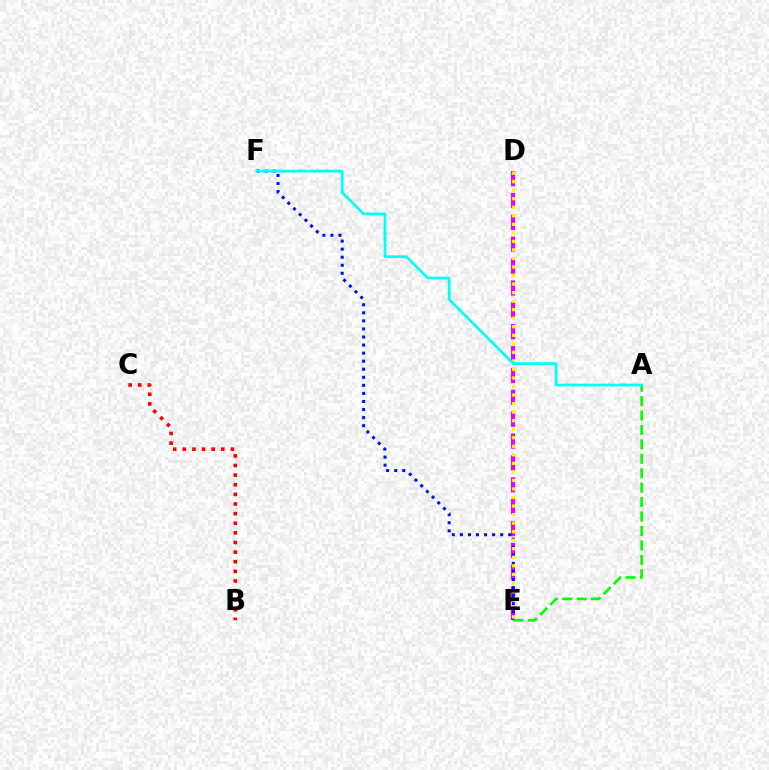{('D', 'E'): [{'color': '#ee00ff', 'line_style': 'dashed', 'thickness': 2.97}, {'color': '#fcf500', 'line_style': 'dotted', 'thickness': 2.32}], ('E', 'F'): [{'color': '#0010ff', 'line_style': 'dotted', 'thickness': 2.19}], ('B', 'C'): [{'color': '#ff0000', 'line_style': 'dotted', 'thickness': 2.61}], ('A', 'E'): [{'color': '#08ff00', 'line_style': 'dashed', 'thickness': 1.96}], ('A', 'F'): [{'color': '#00fff6', 'line_style': 'solid', 'thickness': 1.97}]}